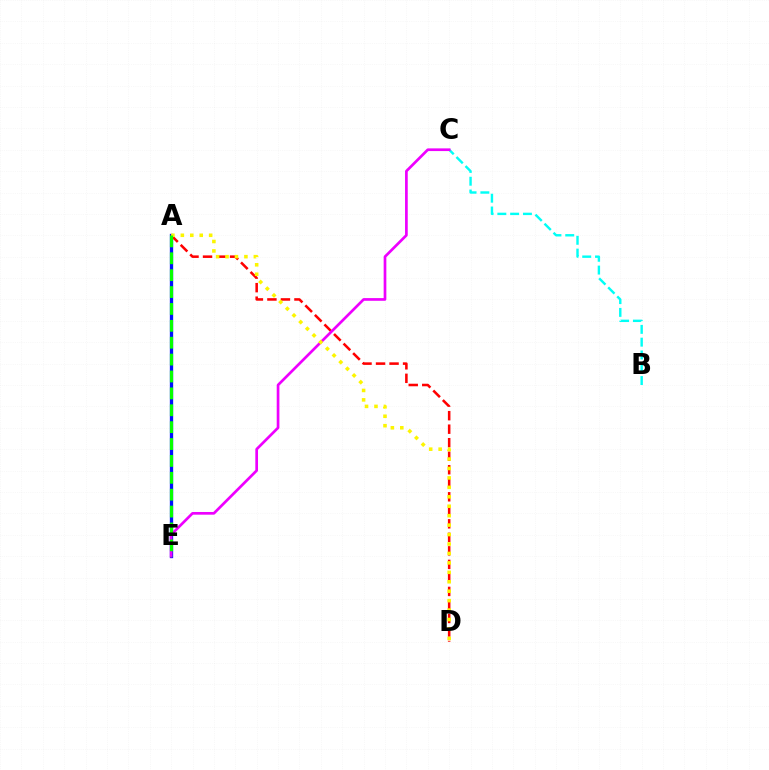{('B', 'C'): [{'color': '#00fff6', 'line_style': 'dashed', 'thickness': 1.74}], ('A', 'E'): [{'color': '#0010ff', 'line_style': 'solid', 'thickness': 2.39}, {'color': '#08ff00', 'line_style': 'dashed', 'thickness': 2.29}], ('A', 'D'): [{'color': '#ff0000', 'line_style': 'dashed', 'thickness': 1.84}, {'color': '#fcf500', 'line_style': 'dotted', 'thickness': 2.57}], ('C', 'E'): [{'color': '#ee00ff', 'line_style': 'solid', 'thickness': 1.94}]}